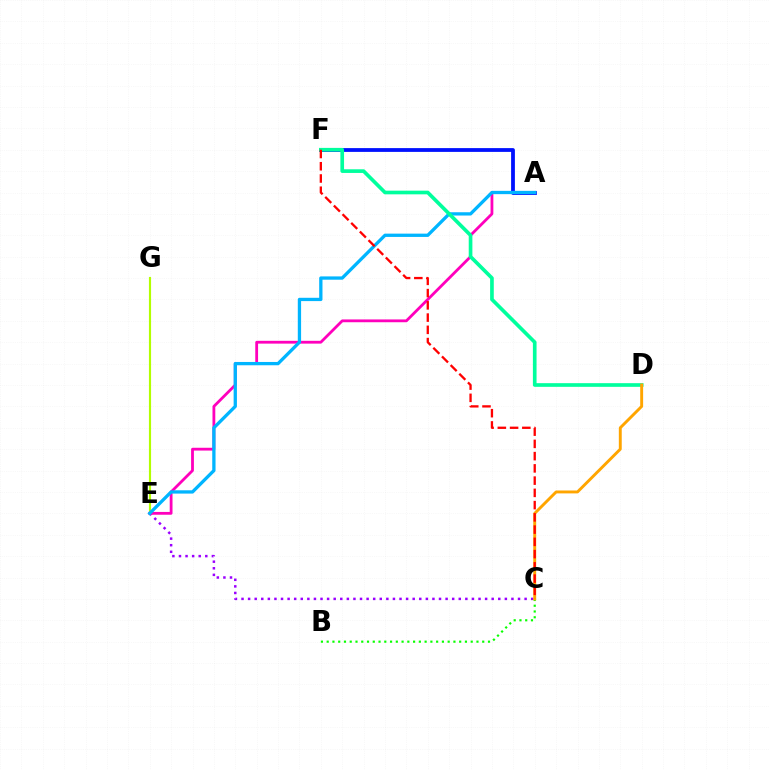{('A', 'F'): [{'color': '#0010ff', 'line_style': 'solid', 'thickness': 2.73}], ('E', 'G'): [{'color': '#b3ff00', 'line_style': 'solid', 'thickness': 1.55}], ('C', 'E'): [{'color': '#9b00ff', 'line_style': 'dotted', 'thickness': 1.79}], ('A', 'E'): [{'color': '#ff00bd', 'line_style': 'solid', 'thickness': 2.02}, {'color': '#00b5ff', 'line_style': 'solid', 'thickness': 2.37}], ('B', 'C'): [{'color': '#08ff00', 'line_style': 'dotted', 'thickness': 1.57}], ('D', 'F'): [{'color': '#00ff9d', 'line_style': 'solid', 'thickness': 2.64}], ('C', 'D'): [{'color': '#ffa500', 'line_style': 'solid', 'thickness': 2.09}], ('C', 'F'): [{'color': '#ff0000', 'line_style': 'dashed', 'thickness': 1.66}]}